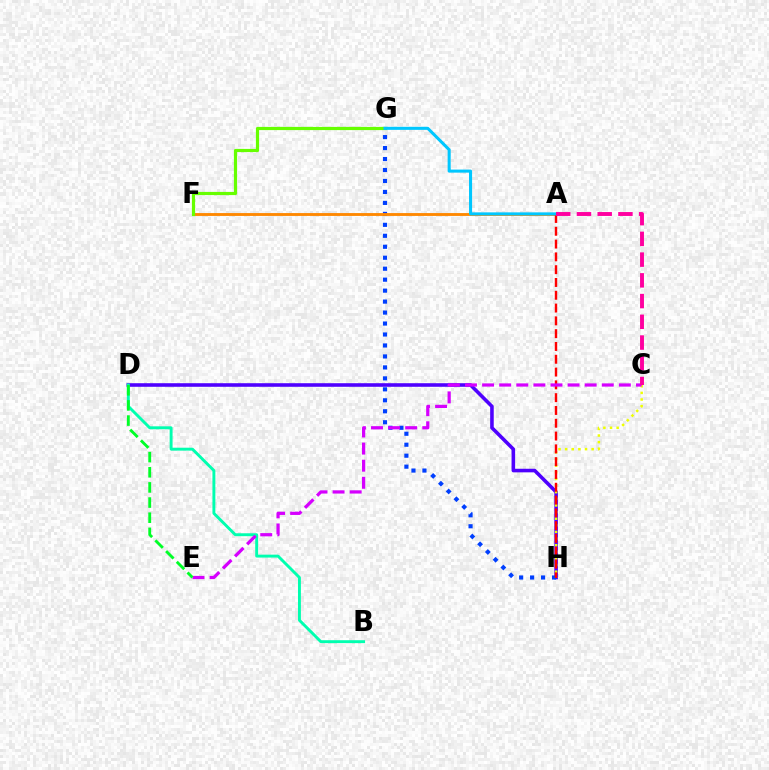{('D', 'H'): [{'color': '#4f00ff', 'line_style': 'solid', 'thickness': 2.58}], ('G', 'H'): [{'color': '#003fff', 'line_style': 'dotted', 'thickness': 2.98}], ('C', 'H'): [{'color': '#eeff00', 'line_style': 'dotted', 'thickness': 1.8}], ('B', 'D'): [{'color': '#00ffaf', 'line_style': 'solid', 'thickness': 2.1}], ('A', 'F'): [{'color': '#ff8800', 'line_style': 'solid', 'thickness': 2.06}], ('A', 'H'): [{'color': '#ff0000', 'line_style': 'dashed', 'thickness': 1.74}], ('C', 'E'): [{'color': '#d600ff', 'line_style': 'dashed', 'thickness': 2.32}], ('D', 'E'): [{'color': '#00ff27', 'line_style': 'dashed', 'thickness': 2.06}], ('F', 'G'): [{'color': '#66ff00', 'line_style': 'solid', 'thickness': 2.3}], ('A', 'G'): [{'color': '#00c7ff', 'line_style': 'solid', 'thickness': 2.2}], ('A', 'C'): [{'color': '#ff00a0', 'line_style': 'dashed', 'thickness': 2.82}]}